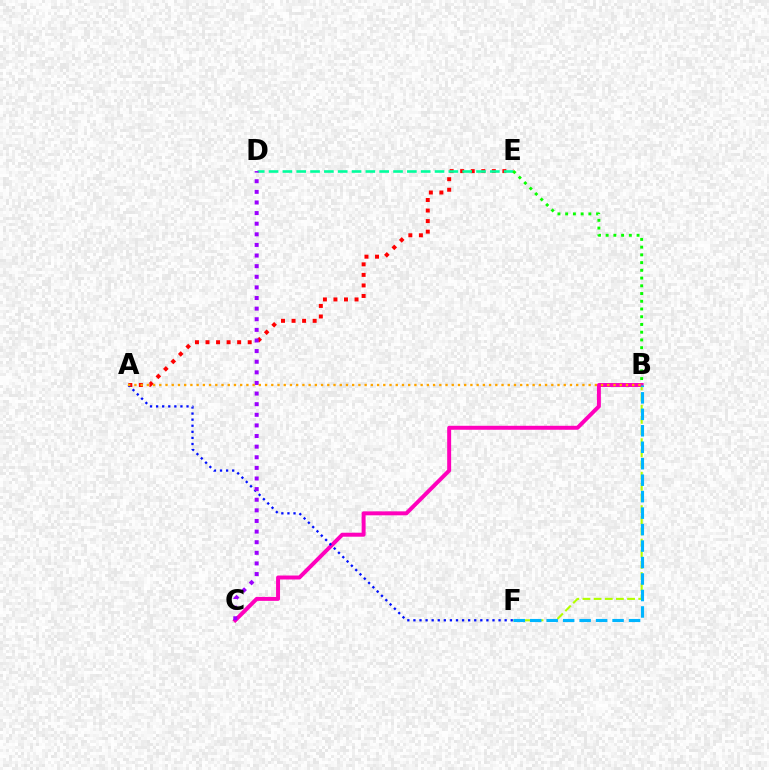{('A', 'E'): [{'color': '#ff0000', 'line_style': 'dotted', 'thickness': 2.87}], ('D', 'E'): [{'color': '#00ff9d', 'line_style': 'dashed', 'thickness': 1.88}], ('B', 'F'): [{'color': '#b3ff00', 'line_style': 'dashed', 'thickness': 1.52}, {'color': '#00b5ff', 'line_style': 'dashed', 'thickness': 2.24}], ('B', 'C'): [{'color': '#ff00bd', 'line_style': 'solid', 'thickness': 2.85}], ('A', 'F'): [{'color': '#0010ff', 'line_style': 'dotted', 'thickness': 1.65}], ('C', 'D'): [{'color': '#9b00ff', 'line_style': 'dotted', 'thickness': 2.88}], ('B', 'E'): [{'color': '#08ff00', 'line_style': 'dotted', 'thickness': 2.1}], ('A', 'B'): [{'color': '#ffa500', 'line_style': 'dotted', 'thickness': 1.69}]}